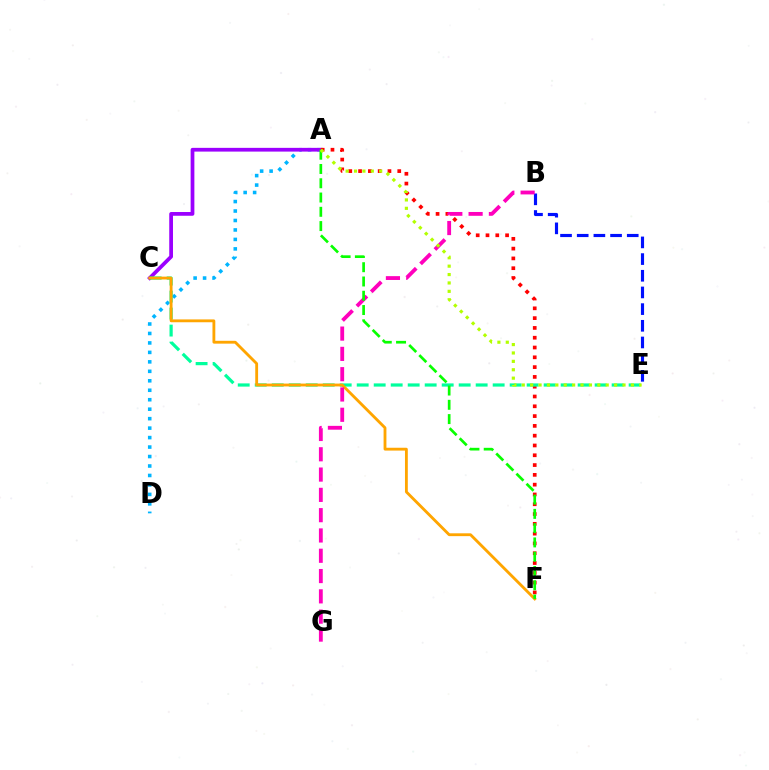{('A', 'D'): [{'color': '#00b5ff', 'line_style': 'dotted', 'thickness': 2.57}], ('A', 'C'): [{'color': '#9b00ff', 'line_style': 'solid', 'thickness': 2.7}], ('A', 'F'): [{'color': '#ff0000', 'line_style': 'dotted', 'thickness': 2.66}, {'color': '#08ff00', 'line_style': 'dashed', 'thickness': 1.94}], ('B', 'E'): [{'color': '#0010ff', 'line_style': 'dashed', 'thickness': 2.27}], ('C', 'E'): [{'color': '#00ff9d', 'line_style': 'dashed', 'thickness': 2.31}], ('C', 'F'): [{'color': '#ffa500', 'line_style': 'solid', 'thickness': 2.04}], ('B', 'G'): [{'color': '#ff00bd', 'line_style': 'dashed', 'thickness': 2.76}], ('A', 'E'): [{'color': '#b3ff00', 'line_style': 'dotted', 'thickness': 2.28}]}